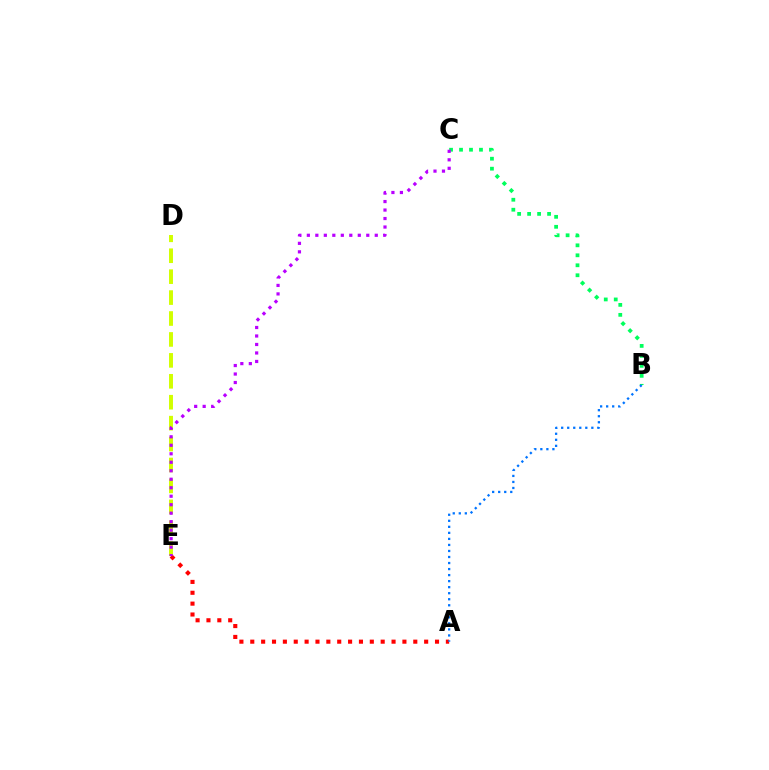{('D', 'E'): [{'color': '#d1ff00', 'line_style': 'dashed', 'thickness': 2.84}], ('A', 'E'): [{'color': '#ff0000', 'line_style': 'dotted', 'thickness': 2.95}], ('B', 'C'): [{'color': '#00ff5c', 'line_style': 'dotted', 'thickness': 2.71}], ('C', 'E'): [{'color': '#b900ff', 'line_style': 'dotted', 'thickness': 2.31}], ('A', 'B'): [{'color': '#0074ff', 'line_style': 'dotted', 'thickness': 1.64}]}